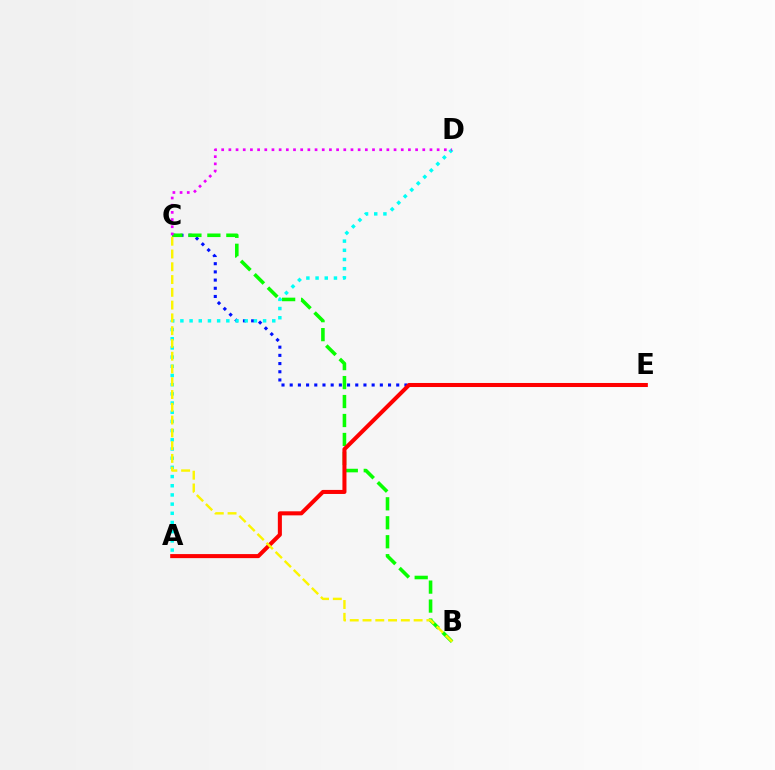{('C', 'E'): [{'color': '#0010ff', 'line_style': 'dotted', 'thickness': 2.23}], ('B', 'C'): [{'color': '#08ff00', 'line_style': 'dashed', 'thickness': 2.58}, {'color': '#fcf500', 'line_style': 'dashed', 'thickness': 1.74}], ('A', 'D'): [{'color': '#00fff6', 'line_style': 'dotted', 'thickness': 2.5}], ('A', 'E'): [{'color': '#ff0000', 'line_style': 'solid', 'thickness': 2.91}], ('C', 'D'): [{'color': '#ee00ff', 'line_style': 'dotted', 'thickness': 1.95}]}